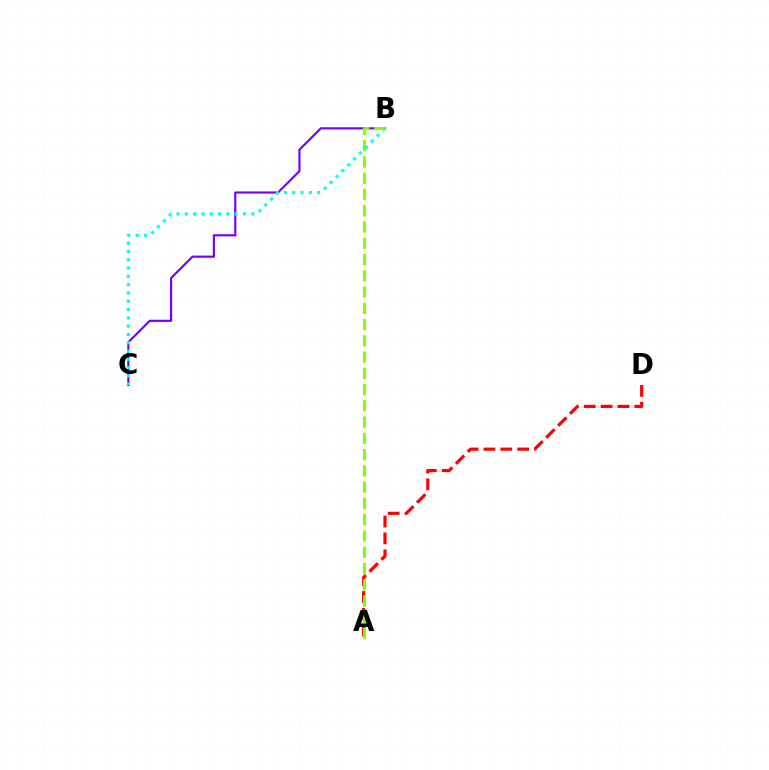{('B', 'C'): [{'color': '#7200ff', 'line_style': 'solid', 'thickness': 1.55}, {'color': '#00fff6', 'line_style': 'dotted', 'thickness': 2.26}], ('A', 'D'): [{'color': '#ff0000', 'line_style': 'dashed', 'thickness': 2.29}], ('A', 'B'): [{'color': '#84ff00', 'line_style': 'dashed', 'thickness': 2.21}]}